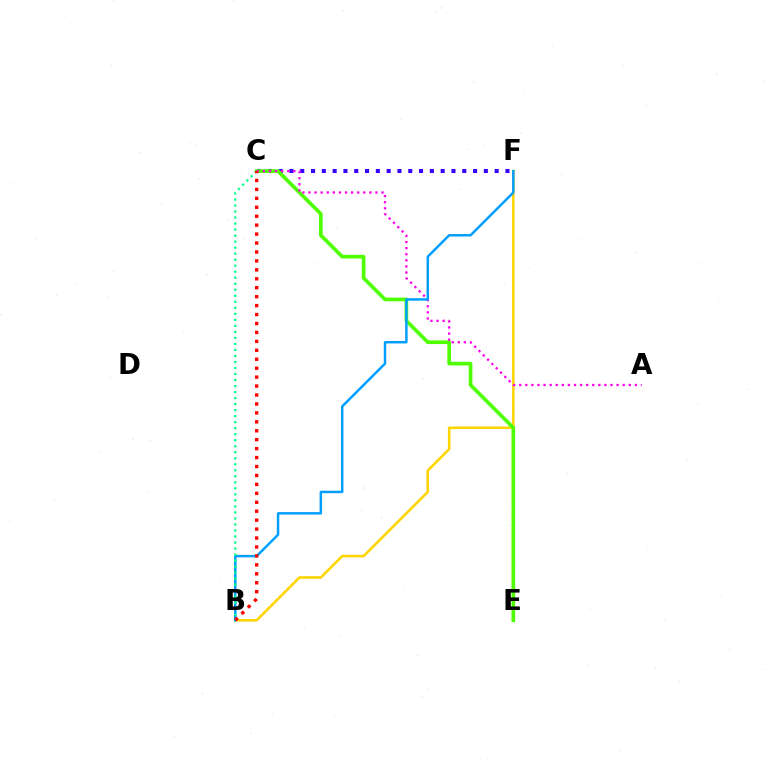{('C', 'F'): [{'color': '#3700ff', 'line_style': 'dotted', 'thickness': 2.93}], ('B', 'F'): [{'color': '#ffd500', 'line_style': 'solid', 'thickness': 1.85}, {'color': '#009eff', 'line_style': 'solid', 'thickness': 1.78}], ('C', 'E'): [{'color': '#4fff00', 'line_style': 'solid', 'thickness': 2.64}], ('A', 'C'): [{'color': '#ff00ed', 'line_style': 'dotted', 'thickness': 1.65}], ('B', 'C'): [{'color': '#00ff86', 'line_style': 'dotted', 'thickness': 1.64}, {'color': '#ff0000', 'line_style': 'dotted', 'thickness': 2.43}]}